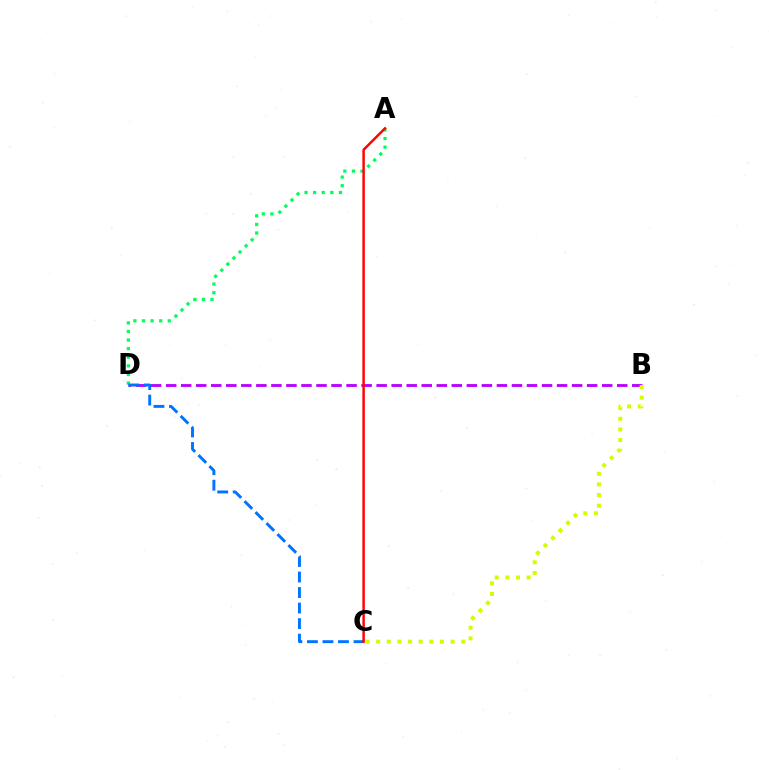{('B', 'D'): [{'color': '#b900ff', 'line_style': 'dashed', 'thickness': 2.04}], ('A', 'D'): [{'color': '#00ff5c', 'line_style': 'dotted', 'thickness': 2.34}], ('C', 'D'): [{'color': '#0074ff', 'line_style': 'dashed', 'thickness': 2.11}], ('B', 'C'): [{'color': '#d1ff00', 'line_style': 'dotted', 'thickness': 2.89}], ('A', 'C'): [{'color': '#ff0000', 'line_style': 'solid', 'thickness': 1.75}]}